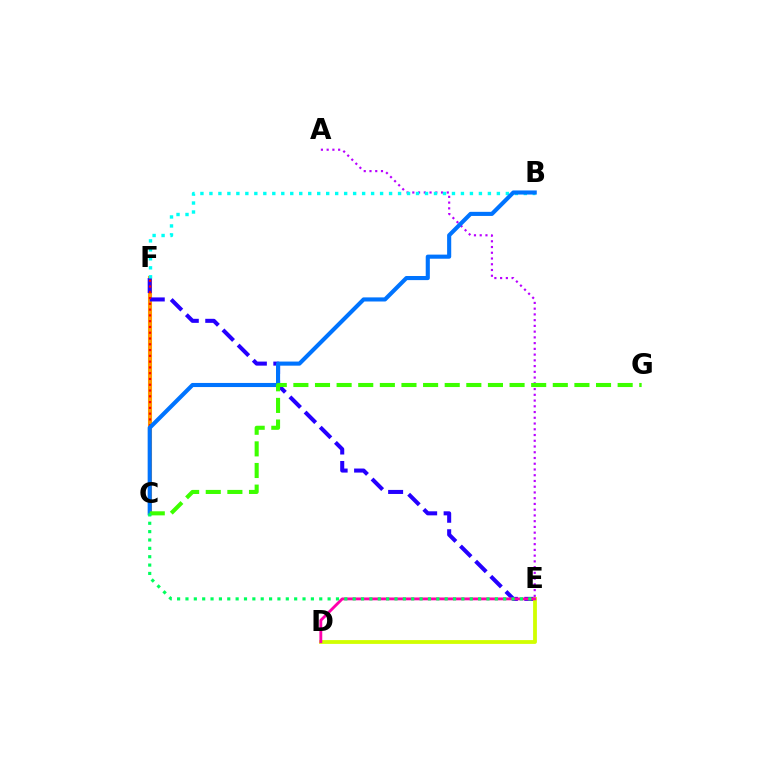{('A', 'E'): [{'color': '#b900ff', 'line_style': 'dotted', 'thickness': 1.56}], ('C', 'F'): [{'color': '#ff9400', 'line_style': 'solid', 'thickness': 2.92}, {'color': '#ff0000', 'line_style': 'dotted', 'thickness': 1.57}], ('E', 'F'): [{'color': '#2500ff', 'line_style': 'dashed', 'thickness': 2.91}], ('B', 'F'): [{'color': '#00fff6', 'line_style': 'dotted', 'thickness': 2.44}], ('D', 'E'): [{'color': '#d1ff00', 'line_style': 'solid', 'thickness': 2.73}, {'color': '#ff00ac', 'line_style': 'solid', 'thickness': 2.05}], ('B', 'C'): [{'color': '#0074ff', 'line_style': 'solid', 'thickness': 2.96}], ('C', 'G'): [{'color': '#3dff00', 'line_style': 'dashed', 'thickness': 2.94}], ('C', 'E'): [{'color': '#00ff5c', 'line_style': 'dotted', 'thickness': 2.27}]}